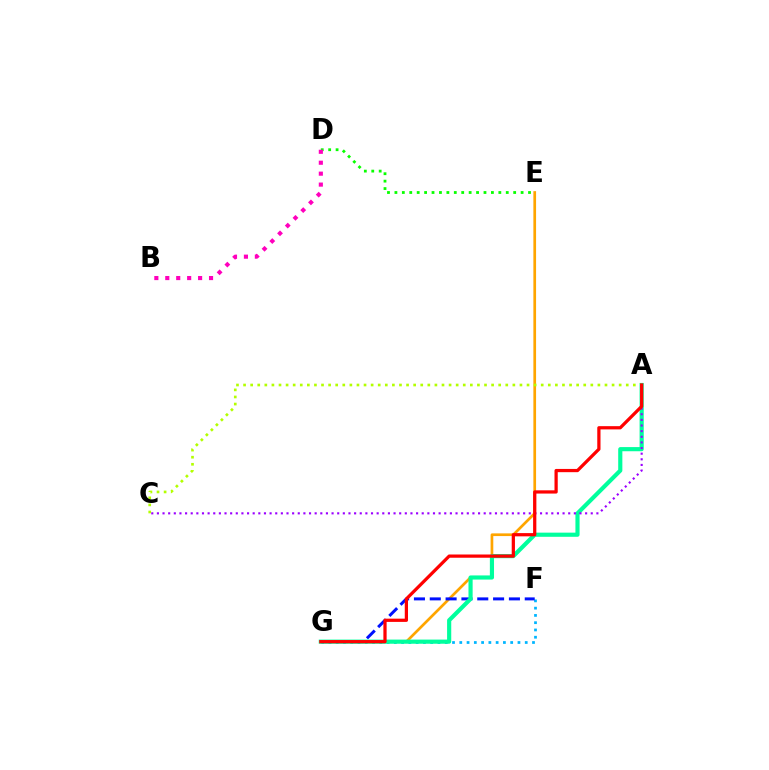{('F', 'G'): [{'color': '#00b5ff', 'line_style': 'dotted', 'thickness': 1.98}, {'color': '#0010ff', 'line_style': 'dashed', 'thickness': 2.15}], ('D', 'E'): [{'color': '#08ff00', 'line_style': 'dotted', 'thickness': 2.02}], ('E', 'G'): [{'color': '#ffa500', 'line_style': 'solid', 'thickness': 1.94}], ('B', 'D'): [{'color': '#ff00bd', 'line_style': 'dotted', 'thickness': 2.97}], ('A', 'G'): [{'color': '#00ff9d', 'line_style': 'solid', 'thickness': 2.99}, {'color': '#ff0000', 'line_style': 'solid', 'thickness': 2.33}], ('A', 'C'): [{'color': '#9b00ff', 'line_style': 'dotted', 'thickness': 1.53}, {'color': '#b3ff00', 'line_style': 'dotted', 'thickness': 1.93}]}